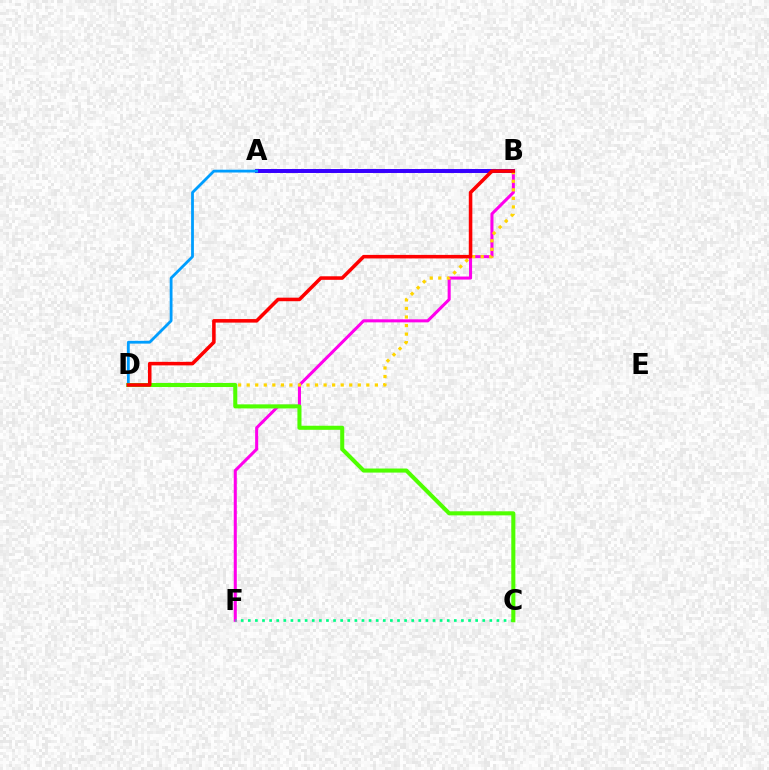{('B', 'F'): [{'color': '#ff00ed', 'line_style': 'solid', 'thickness': 2.2}], ('A', 'B'): [{'color': '#3700ff', 'line_style': 'solid', 'thickness': 2.85}], ('B', 'D'): [{'color': '#ffd500', 'line_style': 'dotted', 'thickness': 2.32}, {'color': '#ff0000', 'line_style': 'solid', 'thickness': 2.55}], ('C', 'F'): [{'color': '#00ff86', 'line_style': 'dotted', 'thickness': 1.93}], ('A', 'D'): [{'color': '#009eff', 'line_style': 'solid', 'thickness': 2.02}], ('C', 'D'): [{'color': '#4fff00', 'line_style': 'solid', 'thickness': 2.92}]}